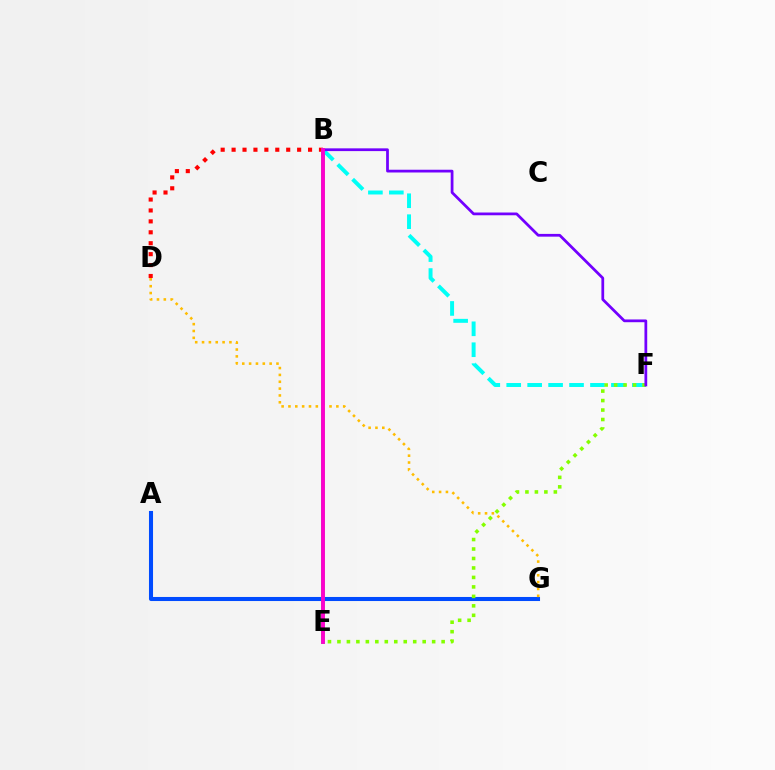{('B', 'D'): [{'color': '#ff0000', 'line_style': 'dotted', 'thickness': 2.97}], ('B', 'E'): [{'color': '#00ff39', 'line_style': 'solid', 'thickness': 2.63}, {'color': '#ff00cf', 'line_style': 'solid', 'thickness': 2.77}], ('B', 'F'): [{'color': '#00fff6', 'line_style': 'dashed', 'thickness': 2.84}, {'color': '#7200ff', 'line_style': 'solid', 'thickness': 1.98}], ('A', 'G'): [{'color': '#004bff', 'line_style': 'solid', 'thickness': 2.92}], ('D', 'G'): [{'color': '#ffbd00', 'line_style': 'dotted', 'thickness': 1.86}], ('E', 'F'): [{'color': '#84ff00', 'line_style': 'dotted', 'thickness': 2.57}]}